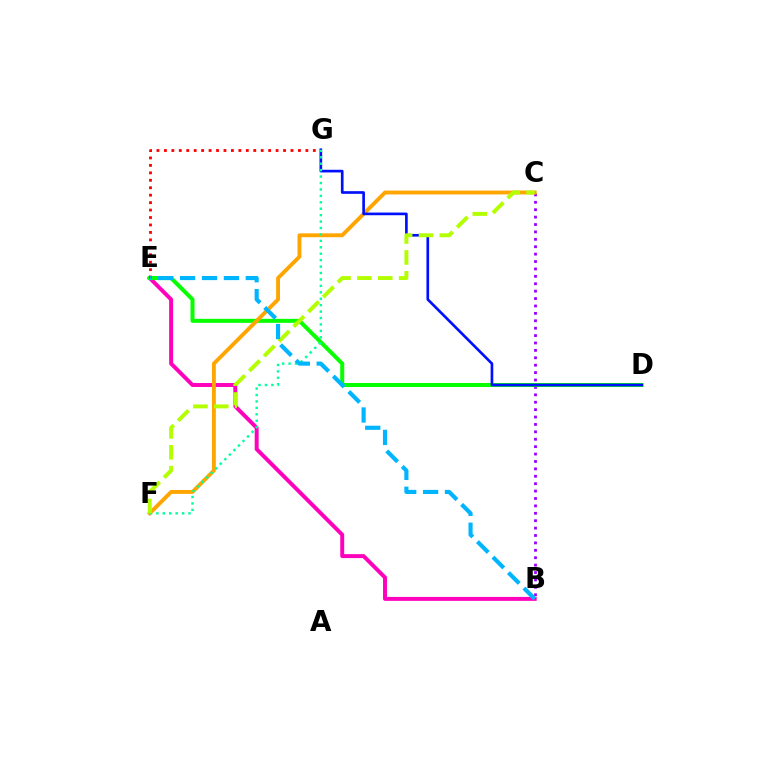{('B', 'C'): [{'color': '#9b00ff', 'line_style': 'dotted', 'thickness': 2.01}], ('B', 'E'): [{'color': '#ff00bd', 'line_style': 'solid', 'thickness': 2.84}, {'color': '#00b5ff', 'line_style': 'dashed', 'thickness': 2.98}], ('D', 'E'): [{'color': '#08ff00', 'line_style': 'solid', 'thickness': 2.9}], ('C', 'F'): [{'color': '#ffa500', 'line_style': 'solid', 'thickness': 2.79}, {'color': '#b3ff00', 'line_style': 'dashed', 'thickness': 2.84}], ('E', 'G'): [{'color': '#ff0000', 'line_style': 'dotted', 'thickness': 2.02}], ('D', 'G'): [{'color': '#0010ff', 'line_style': 'solid', 'thickness': 1.92}], ('F', 'G'): [{'color': '#00ff9d', 'line_style': 'dotted', 'thickness': 1.75}]}